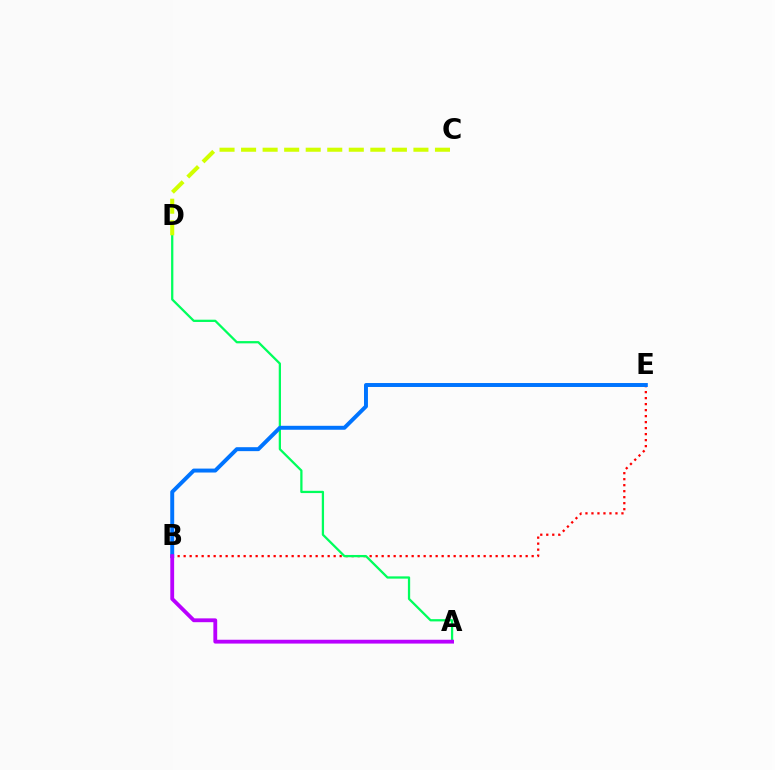{('B', 'E'): [{'color': '#ff0000', 'line_style': 'dotted', 'thickness': 1.63}, {'color': '#0074ff', 'line_style': 'solid', 'thickness': 2.84}], ('A', 'D'): [{'color': '#00ff5c', 'line_style': 'solid', 'thickness': 1.63}], ('A', 'B'): [{'color': '#b900ff', 'line_style': 'solid', 'thickness': 2.75}], ('C', 'D'): [{'color': '#d1ff00', 'line_style': 'dashed', 'thickness': 2.93}]}